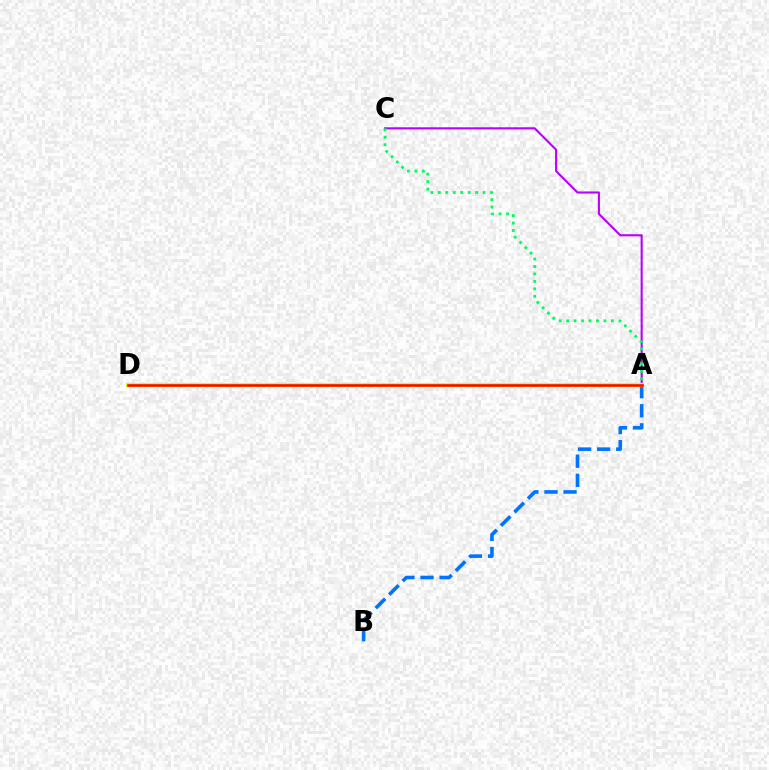{('A', 'C'): [{'color': '#b900ff', 'line_style': 'solid', 'thickness': 1.52}, {'color': '#00ff5c', 'line_style': 'dotted', 'thickness': 2.03}], ('A', 'B'): [{'color': '#0074ff', 'line_style': 'dashed', 'thickness': 2.59}], ('A', 'D'): [{'color': '#d1ff00', 'line_style': 'solid', 'thickness': 2.97}, {'color': '#ff0000', 'line_style': 'solid', 'thickness': 1.84}]}